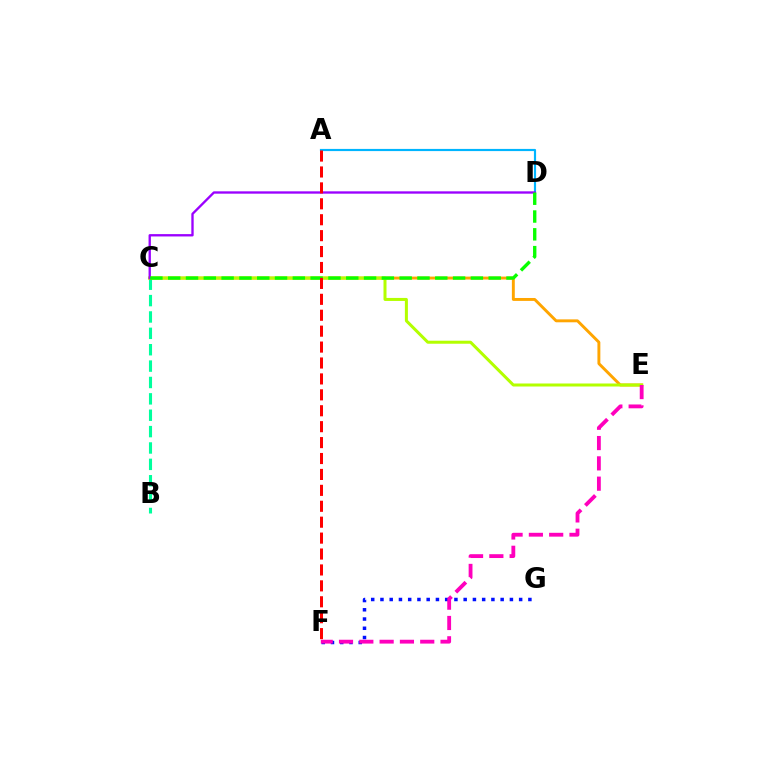{('B', 'C'): [{'color': '#00ff9d', 'line_style': 'dashed', 'thickness': 2.22}], ('C', 'E'): [{'color': '#ffa500', 'line_style': 'solid', 'thickness': 2.1}, {'color': '#b3ff00', 'line_style': 'solid', 'thickness': 2.17}], ('A', 'D'): [{'color': '#00b5ff', 'line_style': 'solid', 'thickness': 1.56}], ('F', 'G'): [{'color': '#0010ff', 'line_style': 'dotted', 'thickness': 2.51}], ('E', 'F'): [{'color': '#ff00bd', 'line_style': 'dashed', 'thickness': 2.76}], ('C', 'D'): [{'color': '#9b00ff', 'line_style': 'solid', 'thickness': 1.68}, {'color': '#08ff00', 'line_style': 'dashed', 'thickness': 2.42}], ('A', 'F'): [{'color': '#ff0000', 'line_style': 'dashed', 'thickness': 2.16}]}